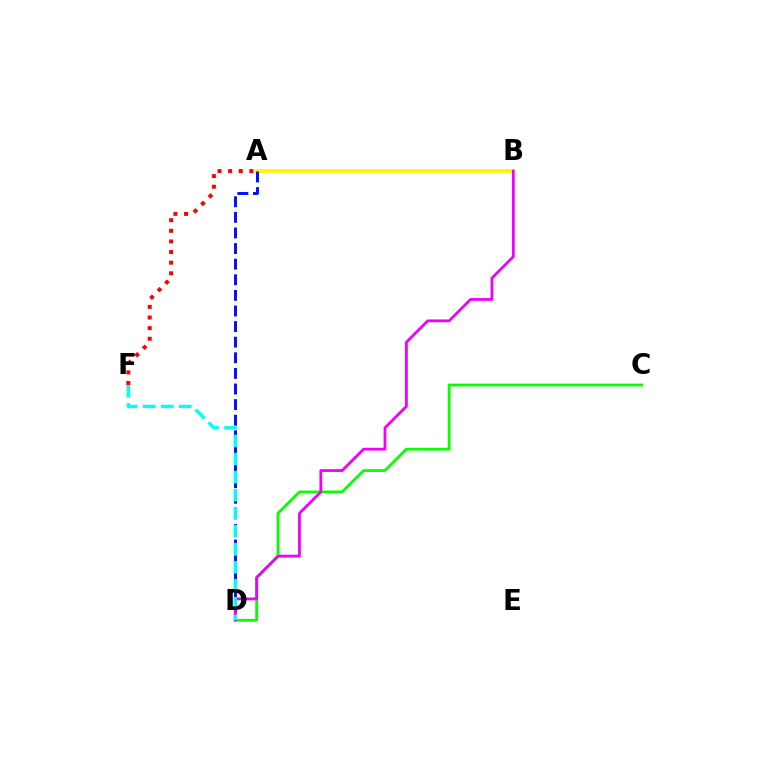{('C', 'D'): [{'color': '#08ff00', 'line_style': 'solid', 'thickness': 2.03}], ('A', 'F'): [{'color': '#ff0000', 'line_style': 'dotted', 'thickness': 2.89}], ('A', 'B'): [{'color': '#fcf500', 'line_style': 'solid', 'thickness': 2.62}], ('A', 'D'): [{'color': '#0010ff', 'line_style': 'dashed', 'thickness': 2.12}], ('B', 'D'): [{'color': '#ee00ff', 'line_style': 'solid', 'thickness': 2.01}], ('D', 'F'): [{'color': '#00fff6', 'line_style': 'dashed', 'thickness': 2.45}]}